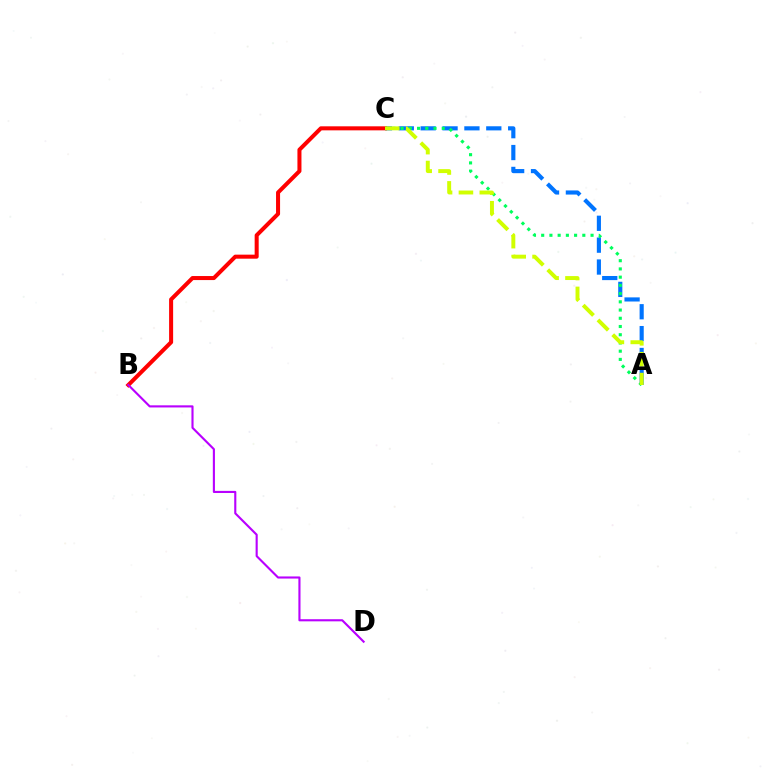{('A', 'C'): [{'color': '#0074ff', 'line_style': 'dashed', 'thickness': 2.97}, {'color': '#00ff5c', 'line_style': 'dotted', 'thickness': 2.23}, {'color': '#d1ff00', 'line_style': 'dashed', 'thickness': 2.84}], ('B', 'C'): [{'color': '#ff0000', 'line_style': 'solid', 'thickness': 2.9}], ('B', 'D'): [{'color': '#b900ff', 'line_style': 'solid', 'thickness': 1.53}]}